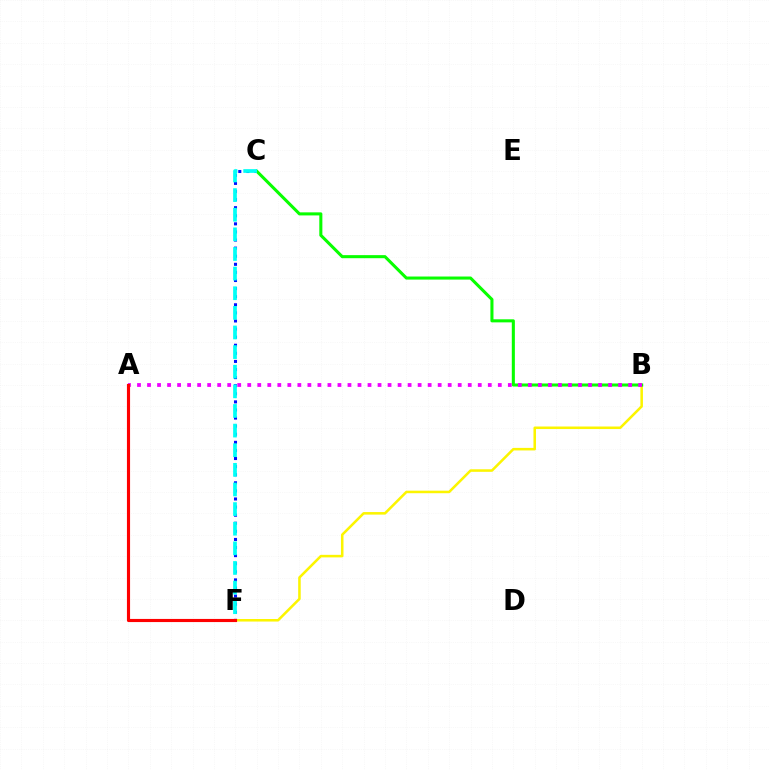{('C', 'F'): [{'color': '#0010ff', 'line_style': 'dotted', 'thickness': 2.2}, {'color': '#00fff6', 'line_style': 'dashed', 'thickness': 2.67}], ('B', 'F'): [{'color': '#fcf500', 'line_style': 'solid', 'thickness': 1.83}], ('B', 'C'): [{'color': '#08ff00', 'line_style': 'solid', 'thickness': 2.21}], ('A', 'B'): [{'color': '#ee00ff', 'line_style': 'dotted', 'thickness': 2.72}], ('A', 'F'): [{'color': '#ff0000', 'line_style': 'solid', 'thickness': 2.25}]}